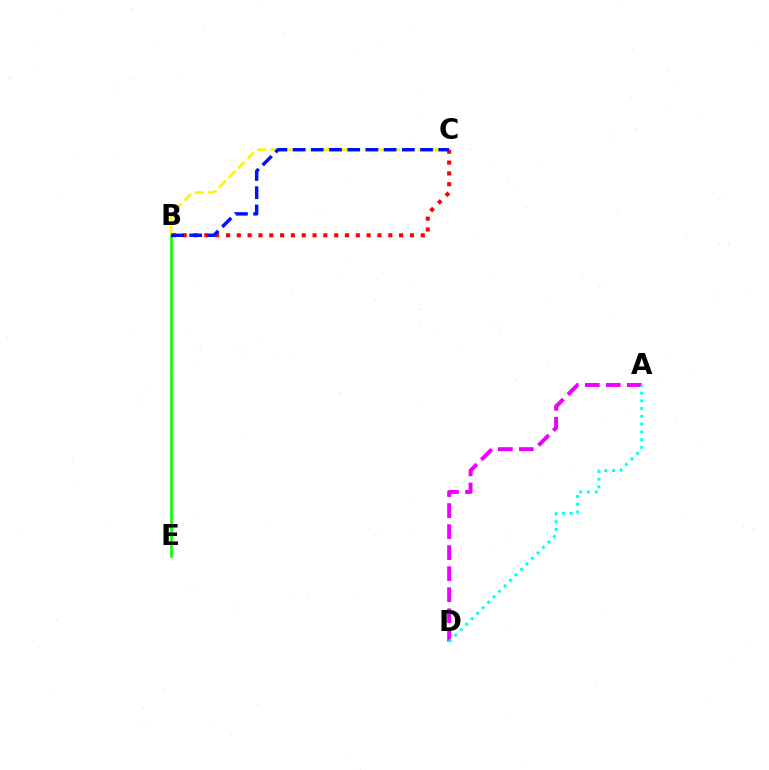{('B', 'E'): [{'color': '#08ff00', 'line_style': 'solid', 'thickness': 1.89}], ('A', 'D'): [{'color': '#ee00ff', 'line_style': 'dashed', 'thickness': 2.85}, {'color': '#00fff6', 'line_style': 'dotted', 'thickness': 2.11}], ('B', 'C'): [{'color': '#ff0000', 'line_style': 'dotted', 'thickness': 2.94}, {'color': '#fcf500', 'line_style': 'dashed', 'thickness': 1.82}, {'color': '#0010ff', 'line_style': 'dashed', 'thickness': 2.47}]}